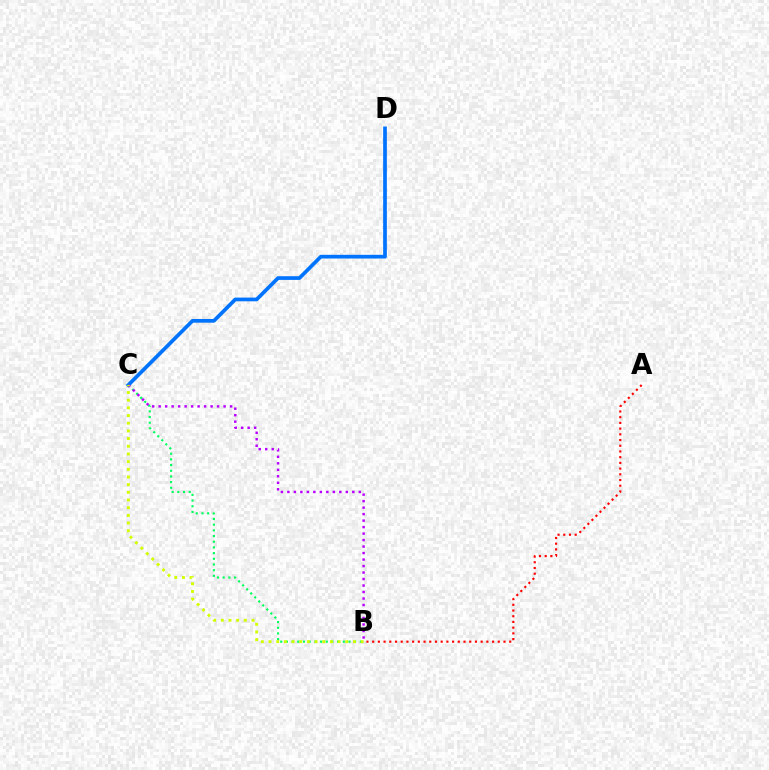{('C', 'D'): [{'color': '#0074ff', 'line_style': 'solid', 'thickness': 2.67}], ('B', 'C'): [{'color': '#00ff5c', 'line_style': 'dotted', 'thickness': 1.55}, {'color': '#b900ff', 'line_style': 'dotted', 'thickness': 1.76}, {'color': '#d1ff00', 'line_style': 'dotted', 'thickness': 2.09}], ('A', 'B'): [{'color': '#ff0000', 'line_style': 'dotted', 'thickness': 1.55}]}